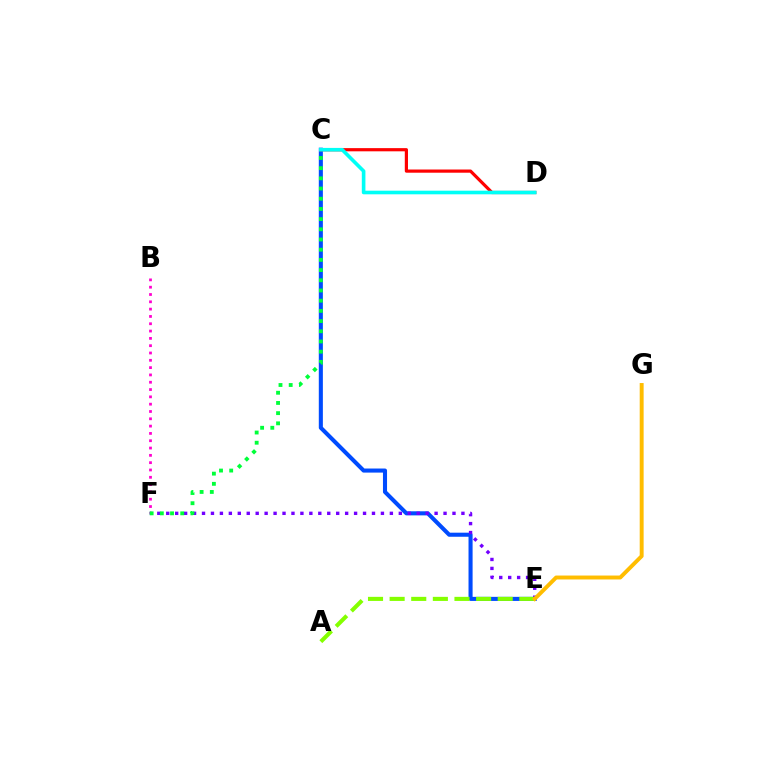{('B', 'F'): [{'color': '#ff00cf', 'line_style': 'dotted', 'thickness': 1.99}], ('C', 'E'): [{'color': '#004bff', 'line_style': 'solid', 'thickness': 2.93}], ('E', 'F'): [{'color': '#7200ff', 'line_style': 'dotted', 'thickness': 2.43}], ('A', 'E'): [{'color': '#84ff00', 'line_style': 'dashed', 'thickness': 2.94}], ('E', 'G'): [{'color': '#ffbd00', 'line_style': 'solid', 'thickness': 2.83}], ('C', 'F'): [{'color': '#00ff39', 'line_style': 'dotted', 'thickness': 2.77}], ('C', 'D'): [{'color': '#ff0000', 'line_style': 'solid', 'thickness': 2.3}, {'color': '#00fff6', 'line_style': 'solid', 'thickness': 2.61}]}